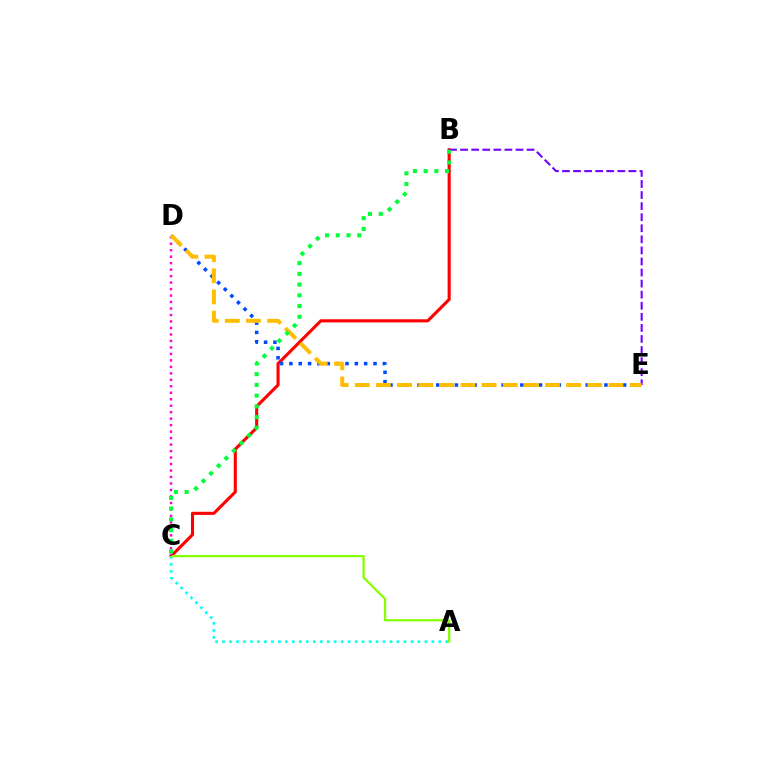{('B', 'C'): [{'color': '#ff0000', 'line_style': 'solid', 'thickness': 2.23}, {'color': '#00ff39', 'line_style': 'dotted', 'thickness': 2.92}], ('A', 'C'): [{'color': '#00fff6', 'line_style': 'dotted', 'thickness': 1.9}, {'color': '#84ff00', 'line_style': 'solid', 'thickness': 1.62}], ('B', 'E'): [{'color': '#7200ff', 'line_style': 'dashed', 'thickness': 1.5}], ('D', 'E'): [{'color': '#004bff', 'line_style': 'dotted', 'thickness': 2.54}, {'color': '#ffbd00', 'line_style': 'dashed', 'thickness': 2.87}], ('C', 'D'): [{'color': '#ff00cf', 'line_style': 'dotted', 'thickness': 1.76}]}